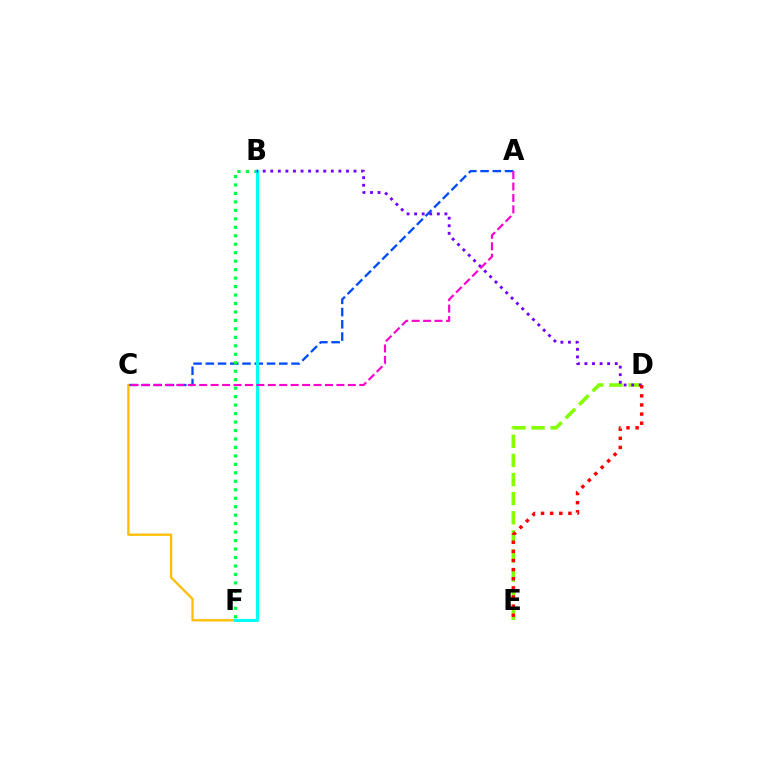{('A', 'C'): [{'color': '#004bff', 'line_style': 'dashed', 'thickness': 1.66}, {'color': '#ff00cf', 'line_style': 'dashed', 'thickness': 1.55}], ('C', 'F'): [{'color': '#ffbd00', 'line_style': 'solid', 'thickness': 1.64}], ('D', 'E'): [{'color': '#84ff00', 'line_style': 'dashed', 'thickness': 2.6}, {'color': '#ff0000', 'line_style': 'dotted', 'thickness': 2.48}], ('B', 'F'): [{'color': '#00ff39', 'line_style': 'dotted', 'thickness': 2.3}, {'color': '#00fff6', 'line_style': 'solid', 'thickness': 2.22}], ('B', 'D'): [{'color': '#7200ff', 'line_style': 'dotted', 'thickness': 2.06}]}